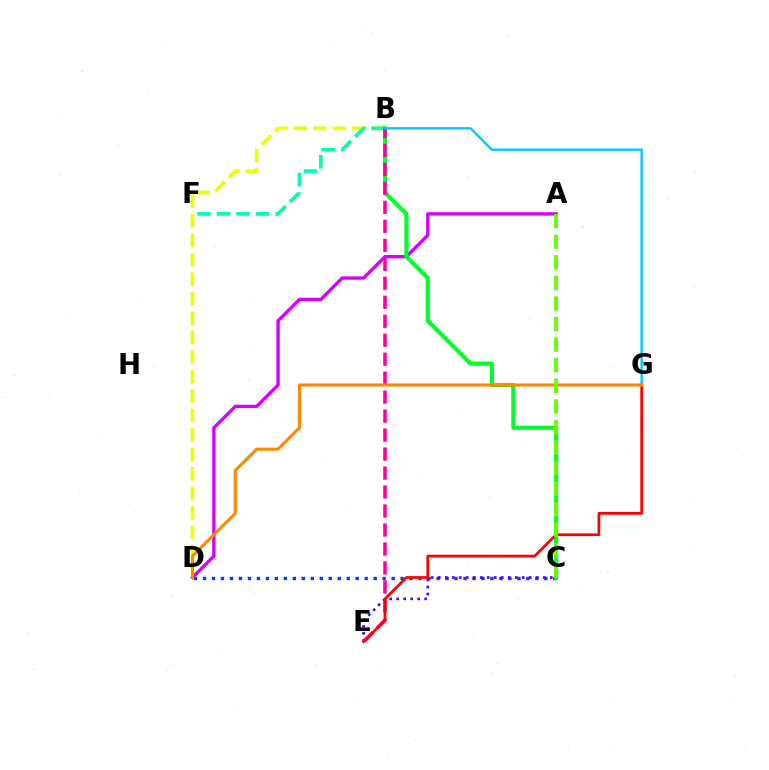{('B', 'D'): [{'color': '#eeff00', 'line_style': 'dashed', 'thickness': 2.65}], ('B', 'F'): [{'color': '#00ffaf', 'line_style': 'dashed', 'thickness': 2.66}], ('C', 'D'): [{'color': '#003fff', 'line_style': 'dotted', 'thickness': 2.44}], ('A', 'D'): [{'color': '#d600ff', 'line_style': 'solid', 'thickness': 2.42}], ('B', 'C'): [{'color': '#00ff27', 'line_style': 'solid', 'thickness': 2.96}], ('C', 'E'): [{'color': '#4f00ff', 'line_style': 'dotted', 'thickness': 1.9}], ('B', 'E'): [{'color': '#ff00a0', 'line_style': 'dashed', 'thickness': 2.58}], ('E', 'G'): [{'color': '#ff0000', 'line_style': 'solid', 'thickness': 1.98}], ('B', 'G'): [{'color': '#00c7ff', 'line_style': 'solid', 'thickness': 1.71}], ('D', 'G'): [{'color': '#ff8800', 'line_style': 'solid', 'thickness': 2.21}], ('A', 'C'): [{'color': '#66ff00', 'line_style': 'dashed', 'thickness': 2.8}]}